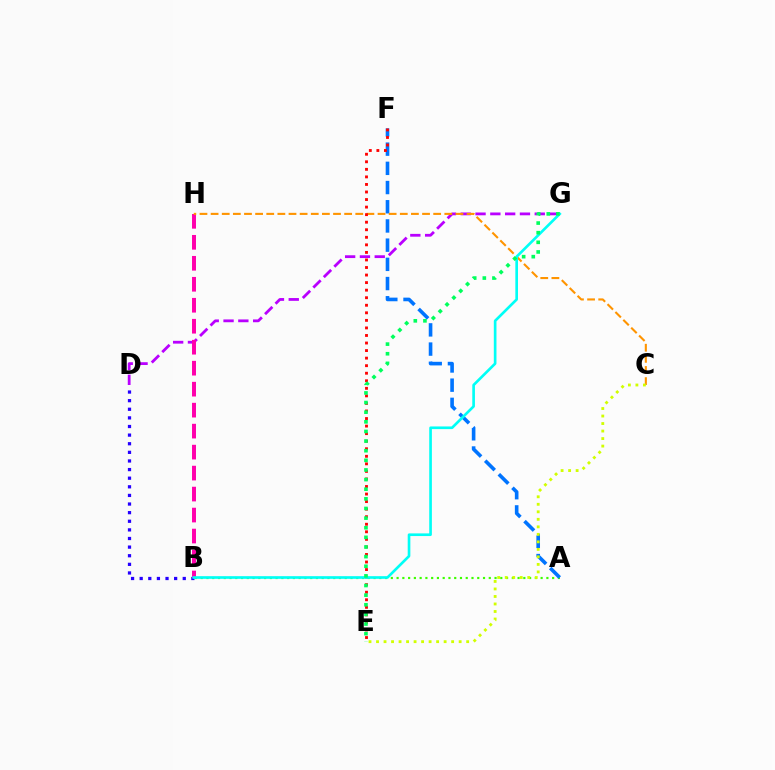{('B', 'D'): [{'color': '#2500ff', 'line_style': 'dotted', 'thickness': 2.34}], ('A', 'B'): [{'color': '#3dff00', 'line_style': 'dotted', 'thickness': 1.57}], ('D', 'G'): [{'color': '#b900ff', 'line_style': 'dashed', 'thickness': 2.01}], ('B', 'H'): [{'color': '#ff00ac', 'line_style': 'dashed', 'thickness': 2.85}], ('A', 'F'): [{'color': '#0074ff', 'line_style': 'dashed', 'thickness': 2.61}], ('C', 'H'): [{'color': '#ff9400', 'line_style': 'dashed', 'thickness': 1.51}], ('E', 'F'): [{'color': '#ff0000', 'line_style': 'dotted', 'thickness': 2.05}], ('C', 'E'): [{'color': '#d1ff00', 'line_style': 'dotted', 'thickness': 2.04}], ('B', 'G'): [{'color': '#00fff6', 'line_style': 'solid', 'thickness': 1.91}], ('E', 'G'): [{'color': '#00ff5c', 'line_style': 'dotted', 'thickness': 2.62}]}